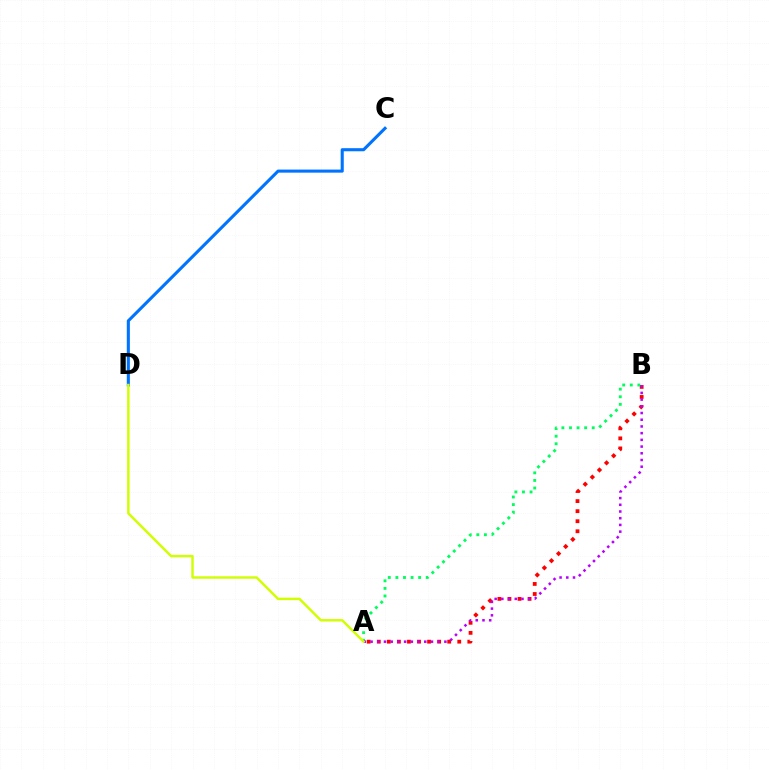{('A', 'B'): [{'color': '#ff0000', 'line_style': 'dotted', 'thickness': 2.73}, {'color': '#00ff5c', 'line_style': 'dotted', 'thickness': 2.06}, {'color': '#b900ff', 'line_style': 'dotted', 'thickness': 1.82}], ('C', 'D'): [{'color': '#0074ff', 'line_style': 'solid', 'thickness': 2.22}], ('A', 'D'): [{'color': '#d1ff00', 'line_style': 'solid', 'thickness': 1.76}]}